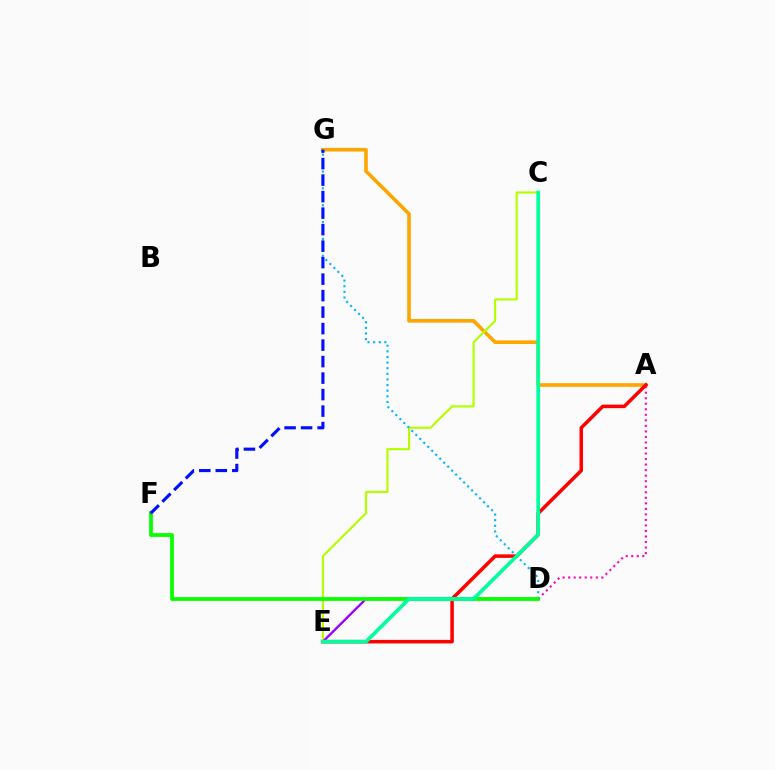{('A', 'D'): [{'color': '#ff00bd', 'line_style': 'dotted', 'thickness': 1.5}], ('A', 'G'): [{'color': '#ffa500', 'line_style': 'solid', 'thickness': 2.59}], ('A', 'E'): [{'color': '#ff0000', 'line_style': 'solid', 'thickness': 2.54}], ('C', 'E'): [{'color': '#b3ff00', 'line_style': 'solid', 'thickness': 1.54}, {'color': '#00ff9d', 'line_style': 'solid', 'thickness': 2.65}], ('D', 'E'): [{'color': '#9b00ff', 'line_style': 'solid', 'thickness': 1.69}], ('D', 'G'): [{'color': '#00b5ff', 'line_style': 'dotted', 'thickness': 1.53}], ('D', 'F'): [{'color': '#08ff00', 'line_style': 'solid', 'thickness': 2.72}], ('F', 'G'): [{'color': '#0010ff', 'line_style': 'dashed', 'thickness': 2.24}]}